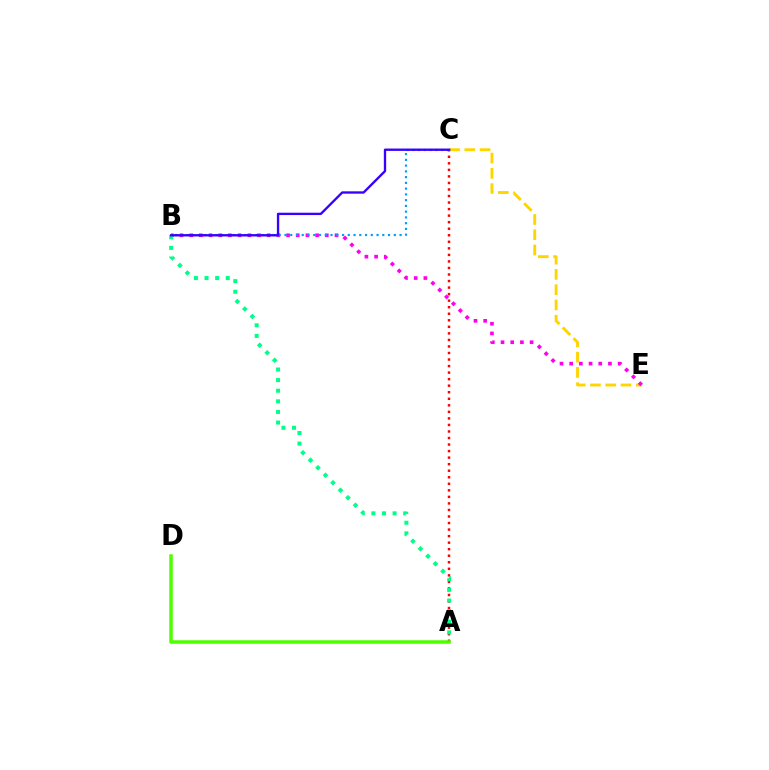{('A', 'C'): [{'color': '#ff0000', 'line_style': 'dotted', 'thickness': 1.78}], ('C', 'E'): [{'color': '#ffd500', 'line_style': 'dashed', 'thickness': 2.07}], ('A', 'D'): [{'color': '#4fff00', 'line_style': 'solid', 'thickness': 2.53}], ('B', 'E'): [{'color': '#ff00ed', 'line_style': 'dotted', 'thickness': 2.63}], ('B', 'C'): [{'color': '#009eff', 'line_style': 'dotted', 'thickness': 1.56}, {'color': '#3700ff', 'line_style': 'solid', 'thickness': 1.69}], ('A', 'B'): [{'color': '#00ff86', 'line_style': 'dotted', 'thickness': 2.88}]}